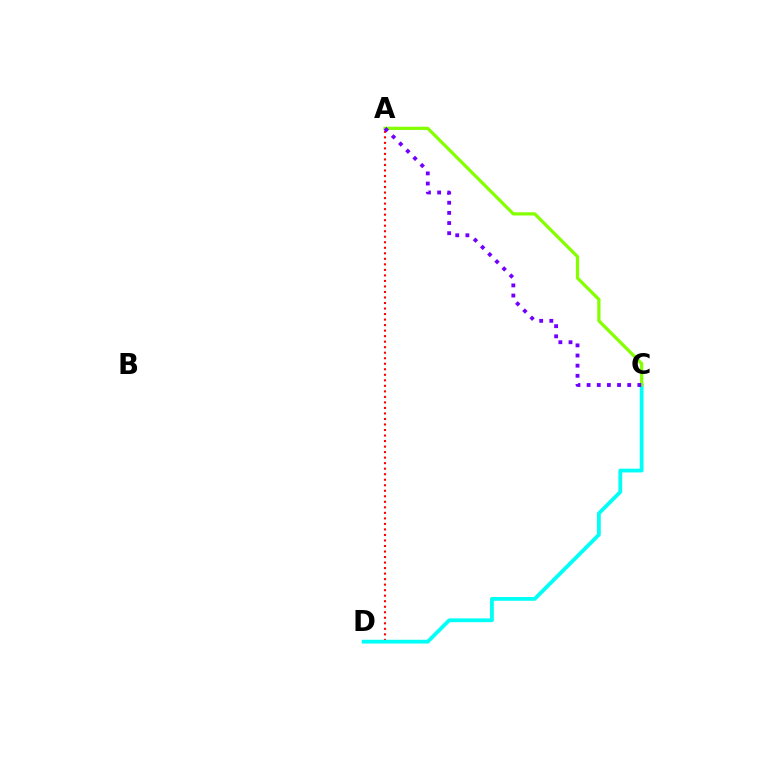{('A', 'D'): [{'color': '#ff0000', 'line_style': 'dotted', 'thickness': 1.5}], ('C', 'D'): [{'color': '#00fff6', 'line_style': 'solid', 'thickness': 2.73}], ('A', 'C'): [{'color': '#84ff00', 'line_style': 'solid', 'thickness': 2.32}, {'color': '#7200ff', 'line_style': 'dotted', 'thickness': 2.76}]}